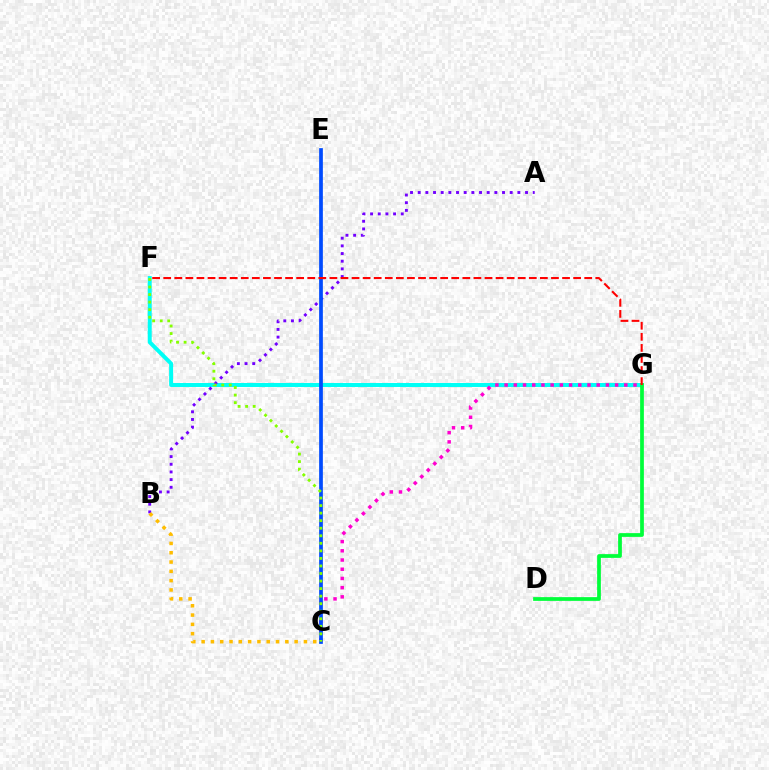{('F', 'G'): [{'color': '#00fff6', 'line_style': 'solid', 'thickness': 2.86}, {'color': '#ff0000', 'line_style': 'dashed', 'thickness': 1.51}], ('C', 'G'): [{'color': '#ff00cf', 'line_style': 'dotted', 'thickness': 2.5}], ('A', 'B'): [{'color': '#7200ff', 'line_style': 'dotted', 'thickness': 2.08}], ('C', 'E'): [{'color': '#004bff', 'line_style': 'solid', 'thickness': 2.68}], ('D', 'G'): [{'color': '#00ff39', 'line_style': 'solid', 'thickness': 2.69}], ('C', 'F'): [{'color': '#84ff00', 'line_style': 'dotted', 'thickness': 2.05}], ('B', 'C'): [{'color': '#ffbd00', 'line_style': 'dotted', 'thickness': 2.53}]}